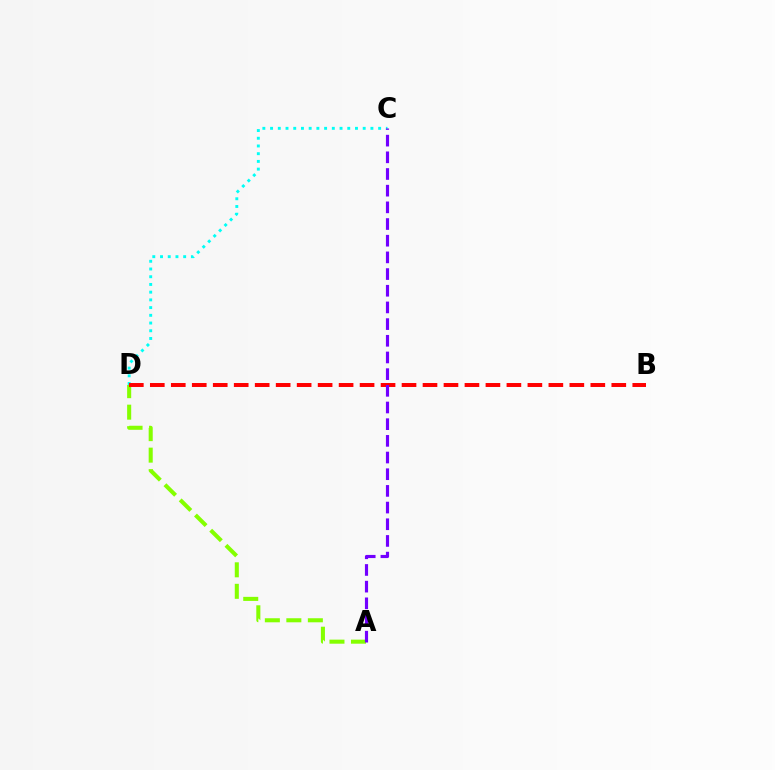{('A', 'D'): [{'color': '#84ff00', 'line_style': 'dashed', 'thickness': 2.92}], ('C', 'D'): [{'color': '#00fff6', 'line_style': 'dotted', 'thickness': 2.1}], ('B', 'D'): [{'color': '#ff0000', 'line_style': 'dashed', 'thickness': 2.85}], ('A', 'C'): [{'color': '#7200ff', 'line_style': 'dashed', 'thickness': 2.27}]}